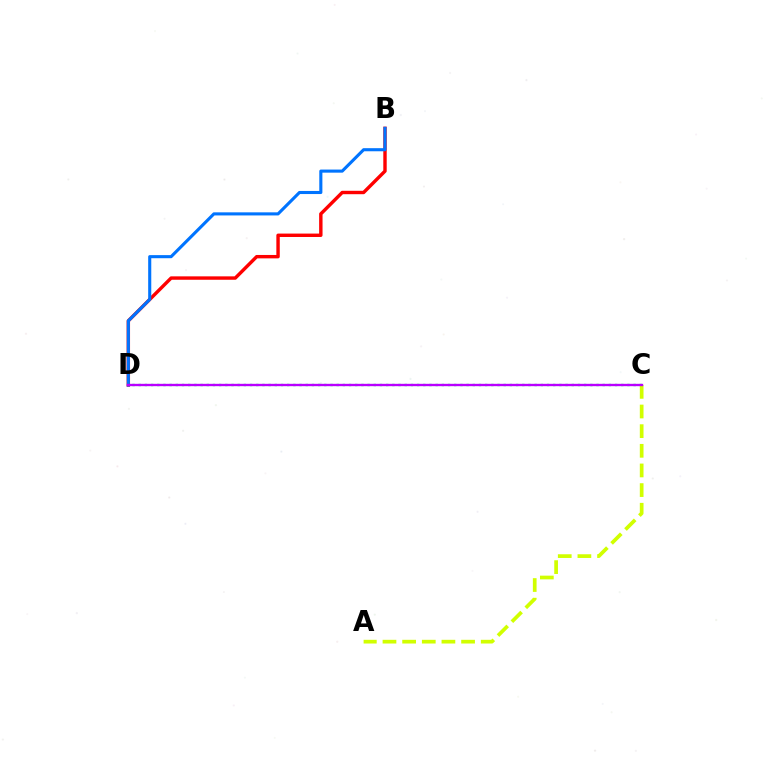{('B', 'D'): [{'color': '#ff0000', 'line_style': 'solid', 'thickness': 2.45}, {'color': '#0074ff', 'line_style': 'solid', 'thickness': 2.23}], ('C', 'D'): [{'color': '#00ff5c', 'line_style': 'dotted', 'thickness': 1.68}, {'color': '#b900ff', 'line_style': 'solid', 'thickness': 1.7}], ('A', 'C'): [{'color': '#d1ff00', 'line_style': 'dashed', 'thickness': 2.67}]}